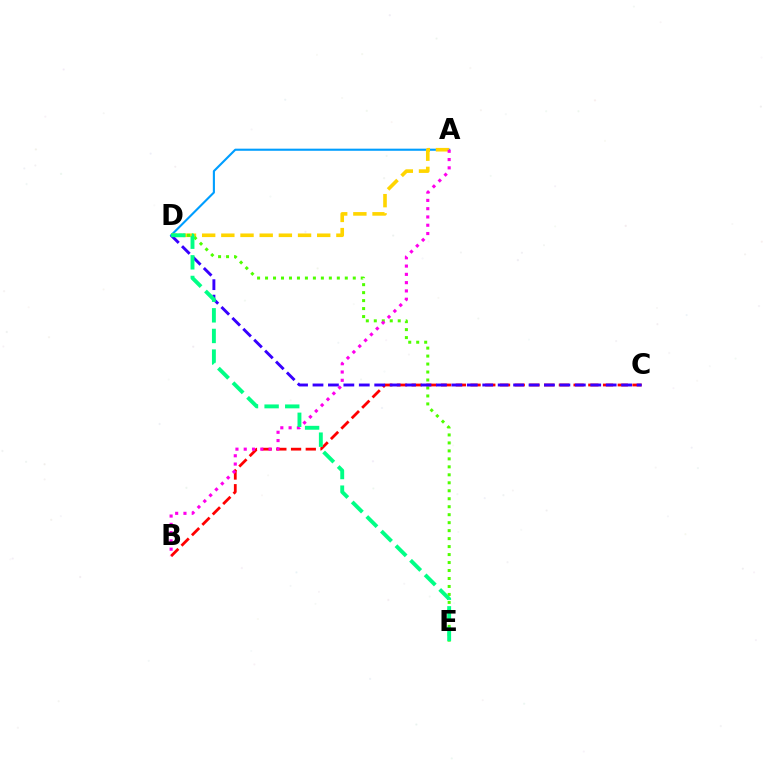{('A', 'D'): [{'color': '#009eff', 'line_style': 'solid', 'thickness': 1.52}, {'color': '#ffd500', 'line_style': 'dashed', 'thickness': 2.61}], ('B', 'C'): [{'color': '#ff0000', 'line_style': 'dashed', 'thickness': 2.0}], ('D', 'E'): [{'color': '#4fff00', 'line_style': 'dotted', 'thickness': 2.17}, {'color': '#00ff86', 'line_style': 'dashed', 'thickness': 2.8}], ('A', 'B'): [{'color': '#ff00ed', 'line_style': 'dotted', 'thickness': 2.25}], ('C', 'D'): [{'color': '#3700ff', 'line_style': 'dashed', 'thickness': 2.1}]}